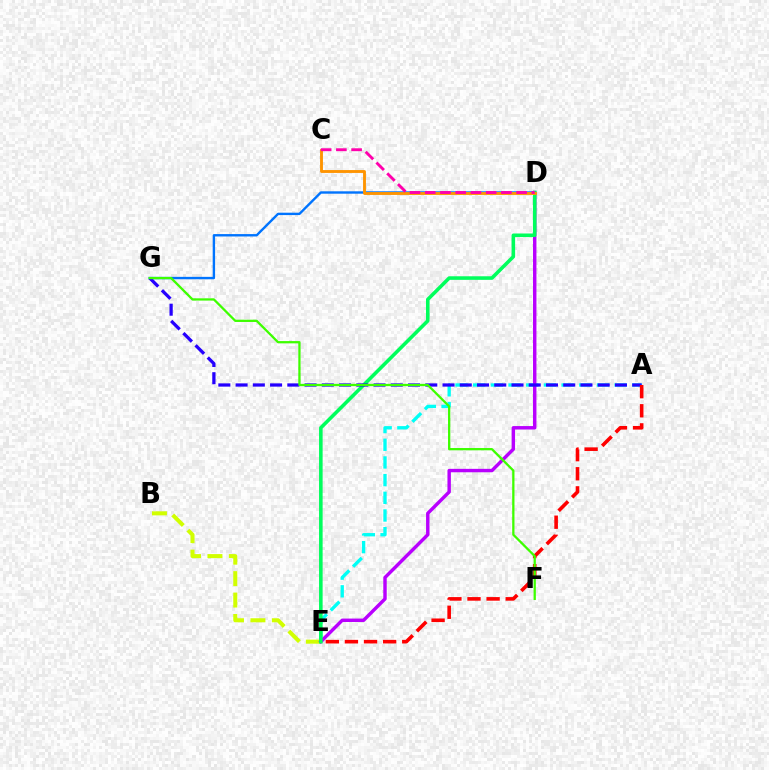{('A', 'E'): [{'color': '#00fff6', 'line_style': 'dashed', 'thickness': 2.4}, {'color': '#ff0000', 'line_style': 'dashed', 'thickness': 2.6}], ('D', 'G'): [{'color': '#0074ff', 'line_style': 'solid', 'thickness': 1.72}], ('B', 'E'): [{'color': '#d1ff00', 'line_style': 'dashed', 'thickness': 2.91}], ('D', 'E'): [{'color': '#b900ff', 'line_style': 'solid', 'thickness': 2.47}, {'color': '#00ff5c', 'line_style': 'solid', 'thickness': 2.57}], ('A', 'G'): [{'color': '#2500ff', 'line_style': 'dashed', 'thickness': 2.34}], ('C', 'D'): [{'color': '#ff9400', 'line_style': 'solid', 'thickness': 2.07}, {'color': '#ff00ac', 'line_style': 'dashed', 'thickness': 2.07}], ('F', 'G'): [{'color': '#3dff00', 'line_style': 'solid', 'thickness': 1.64}]}